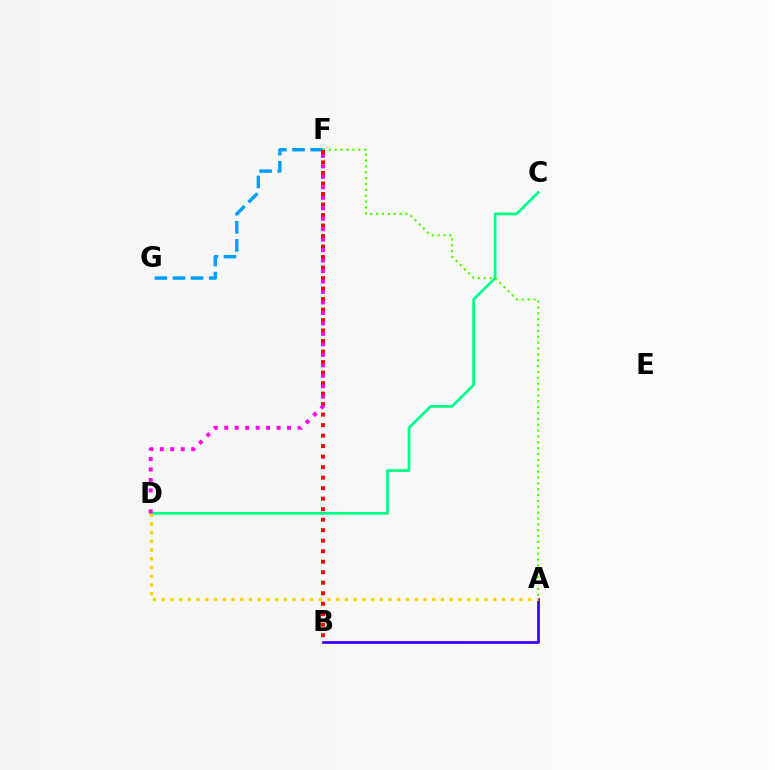{('C', 'D'): [{'color': '#00ff86', 'line_style': 'solid', 'thickness': 1.96}], ('F', 'G'): [{'color': '#009eff', 'line_style': 'dashed', 'thickness': 2.46}], ('A', 'F'): [{'color': '#4fff00', 'line_style': 'dotted', 'thickness': 1.59}], ('A', 'B'): [{'color': '#3700ff', 'line_style': 'solid', 'thickness': 1.96}], ('B', 'F'): [{'color': '#ff0000', 'line_style': 'dotted', 'thickness': 2.85}], ('A', 'D'): [{'color': '#ffd500', 'line_style': 'dotted', 'thickness': 2.37}], ('D', 'F'): [{'color': '#ff00ed', 'line_style': 'dotted', 'thickness': 2.84}]}